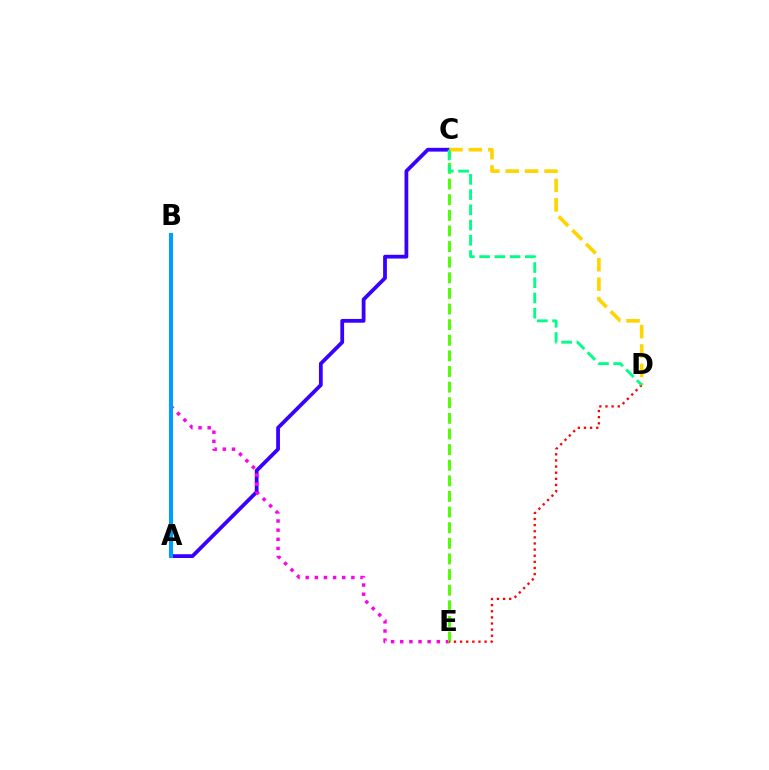{('A', 'C'): [{'color': '#3700ff', 'line_style': 'solid', 'thickness': 2.71}], ('B', 'E'): [{'color': '#ff00ed', 'line_style': 'dotted', 'thickness': 2.48}], ('C', 'E'): [{'color': '#4fff00', 'line_style': 'dashed', 'thickness': 2.12}], ('D', 'E'): [{'color': '#ff0000', 'line_style': 'dotted', 'thickness': 1.66}], ('C', 'D'): [{'color': '#ffd500', 'line_style': 'dashed', 'thickness': 2.64}, {'color': '#00ff86', 'line_style': 'dashed', 'thickness': 2.07}], ('A', 'B'): [{'color': '#009eff', 'line_style': 'solid', 'thickness': 2.94}]}